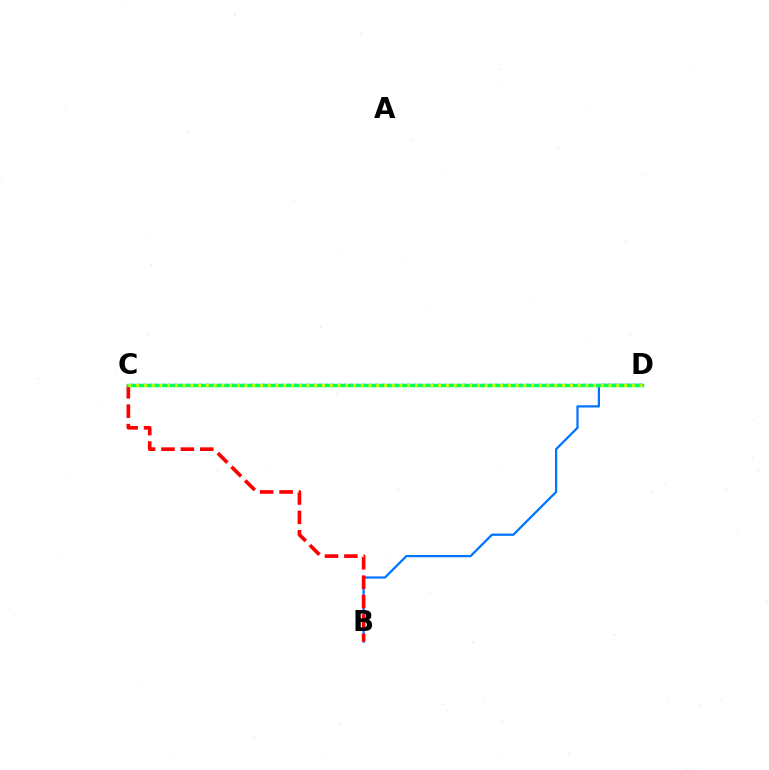{('B', 'D'): [{'color': '#0074ff', 'line_style': 'solid', 'thickness': 1.62}], ('C', 'D'): [{'color': '#b900ff', 'line_style': 'dotted', 'thickness': 1.71}, {'color': '#00ff5c', 'line_style': 'solid', 'thickness': 2.51}, {'color': '#d1ff00', 'line_style': 'dotted', 'thickness': 2.1}], ('B', 'C'): [{'color': '#ff0000', 'line_style': 'dashed', 'thickness': 2.64}]}